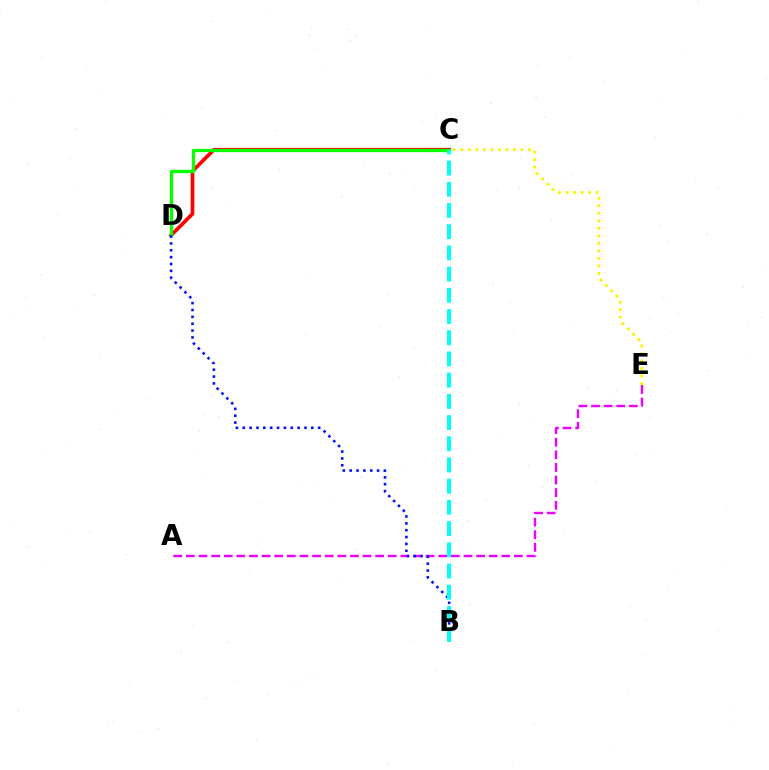{('A', 'E'): [{'color': '#ee00ff', 'line_style': 'dashed', 'thickness': 1.71}], ('C', 'E'): [{'color': '#fcf500', 'line_style': 'dotted', 'thickness': 2.04}], ('C', 'D'): [{'color': '#ff0000', 'line_style': 'solid', 'thickness': 2.65}, {'color': '#08ff00', 'line_style': 'solid', 'thickness': 2.38}], ('B', 'D'): [{'color': '#0010ff', 'line_style': 'dotted', 'thickness': 1.86}], ('B', 'C'): [{'color': '#00fff6', 'line_style': 'dashed', 'thickness': 2.88}]}